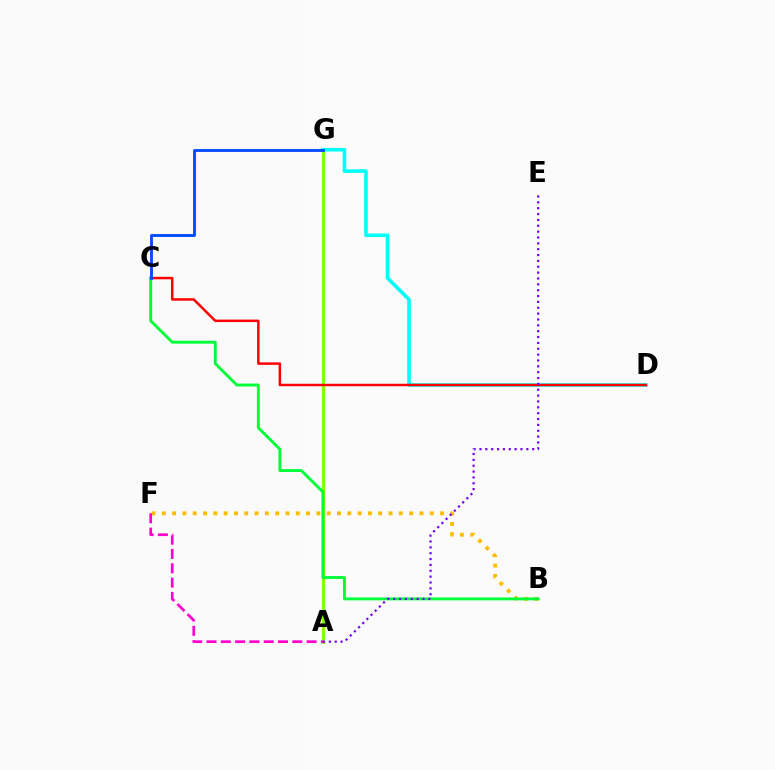{('B', 'F'): [{'color': '#ffbd00', 'line_style': 'dotted', 'thickness': 2.8}], ('A', 'G'): [{'color': '#84ff00', 'line_style': 'solid', 'thickness': 2.26}], ('D', 'G'): [{'color': '#00fff6', 'line_style': 'solid', 'thickness': 2.6}], ('C', 'D'): [{'color': '#ff0000', 'line_style': 'solid', 'thickness': 1.78}], ('B', 'C'): [{'color': '#00ff39', 'line_style': 'solid', 'thickness': 2.08}], ('A', 'E'): [{'color': '#7200ff', 'line_style': 'dotted', 'thickness': 1.59}], ('A', 'F'): [{'color': '#ff00cf', 'line_style': 'dashed', 'thickness': 1.94}], ('C', 'G'): [{'color': '#004bff', 'line_style': 'solid', 'thickness': 2.05}]}